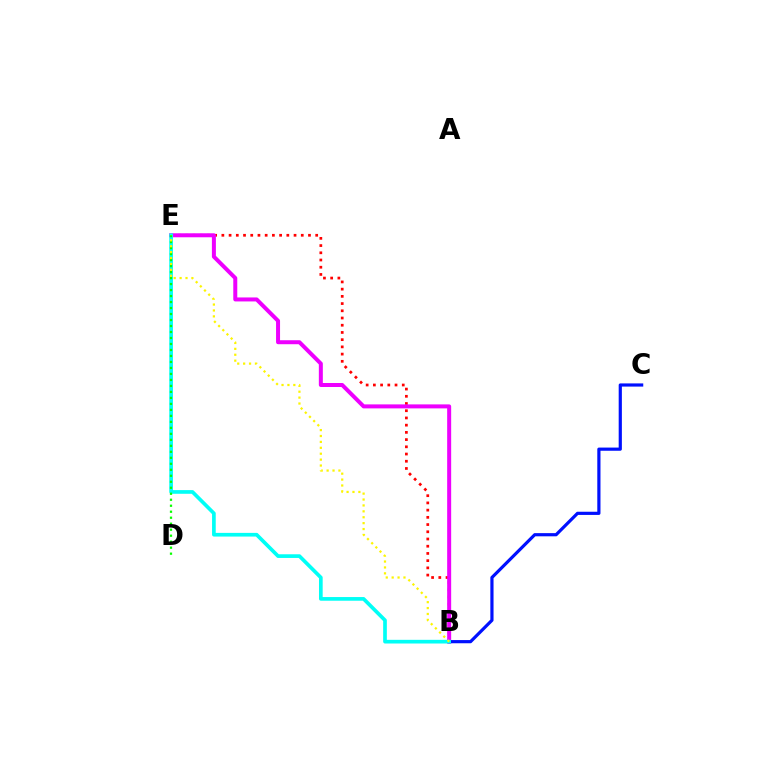{('B', 'E'): [{'color': '#ff0000', 'line_style': 'dotted', 'thickness': 1.96}, {'color': '#ee00ff', 'line_style': 'solid', 'thickness': 2.88}, {'color': '#00fff6', 'line_style': 'solid', 'thickness': 2.65}, {'color': '#fcf500', 'line_style': 'dotted', 'thickness': 1.6}], ('B', 'C'): [{'color': '#0010ff', 'line_style': 'solid', 'thickness': 2.29}], ('D', 'E'): [{'color': '#08ff00', 'line_style': 'dotted', 'thickness': 1.63}]}